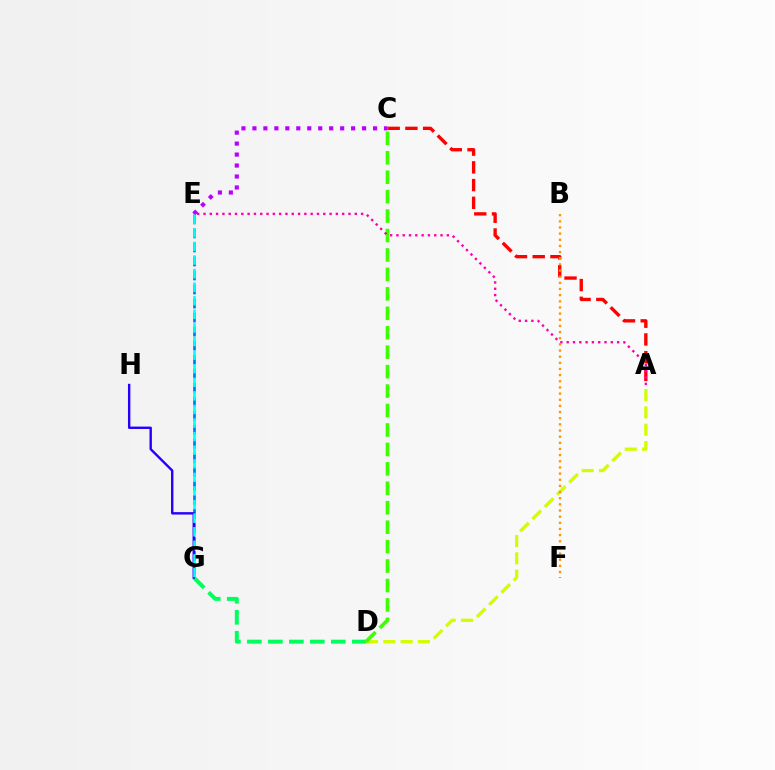{('A', 'D'): [{'color': '#d1ff00', 'line_style': 'dashed', 'thickness': 2.35}], ('D', 'G'): [{'color': '#00ff5c', 'line_style': 'dashed', 'thickness': 2.85}], ('C', 'D'): [{'color': '#3dff00', 'line_style': 'dashed', 'thickness': 2.64}], ('E', 'G'): [{'color': '#0074ff', 'line_style': 'dashed', 'thickness': 1.91}, {'color': '#00fff6', 'line_style': 'dashed', 'thickness': 1.85}], ('A', 'C'): [{'color': '#ff0000', 'line_style': 'dashed', 'thickness': 2.41}], ('G', 'H'): [{'color': '#2500ff', 'line_style': 'solid', 'thickness': 1.72}], ('B', 'F'): [{'color': '#ff9400', 'line_style': 'dotted', 'thickness': 1.67}], ('A', 'E'): [{'color': '#ff00ac', 'line_style': 'dotted', 'thickness': 1.71}], ('C', 'E'): [{'color': '#b900ff', 'line_style': 'dotted', 'thickness': 2.98}]}